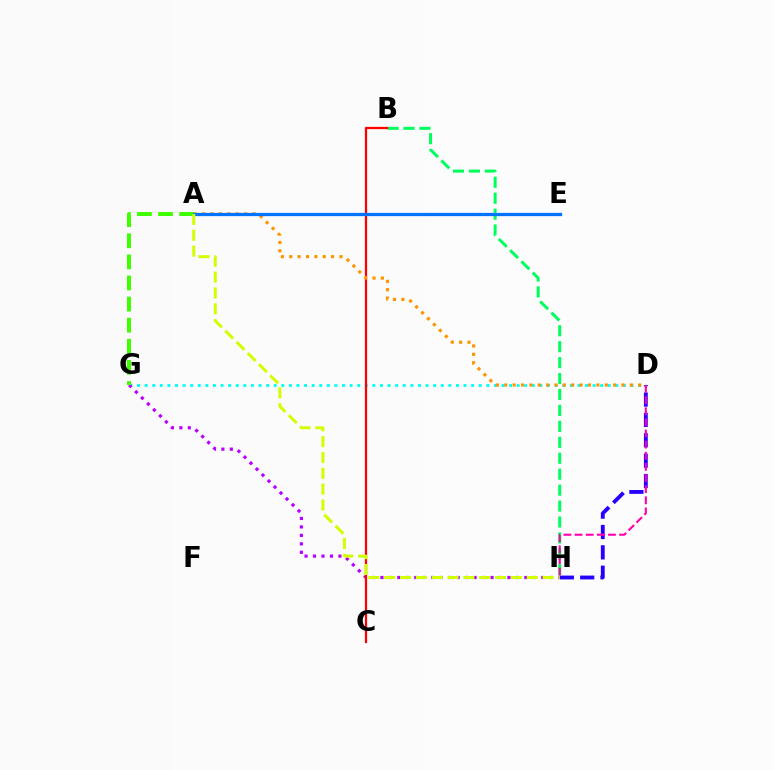{('D', 'H'): [{'color': '#2500ff', 'line_style': 'dashed', 'thickness': 2.77}, {'color': '#ff00ac', 'line_style': 'dashed', 'thickness': 1.51}], ('D', 'G'): [{'color': '#00fff6', 'line_style': 'dotted', 'thickness': 2.06}], ('G', 'H'): [{'color': '#b900ff', 'line_style': 'dotted', 'thickness': 2.3}], ('B', 'H'): [{'color': '#00ff5c', 'line_style': 'dashed', 'thickness': 2.17}], ('B', 'C'): [{'color': '#ff0000', 'line_style': 'solid', 'thickness': 1.62}], ('A', 'G'): [{'color': '#3dff00', 'line_style': 'dashed', 'thickness': 2.87}], ('A', 'D'): [{'color': '#ff9400', 'line_style': 'dotted', 'thickness': 2.28}], ('A', 'E'): [{'color': '#0074ff', 'line_style': 'solid', 'thickness': 2.35}], ('A', 'H'): [{'color': '#d1ff00', 'line_style': 'dashed', 'thickness': 2.15}]}